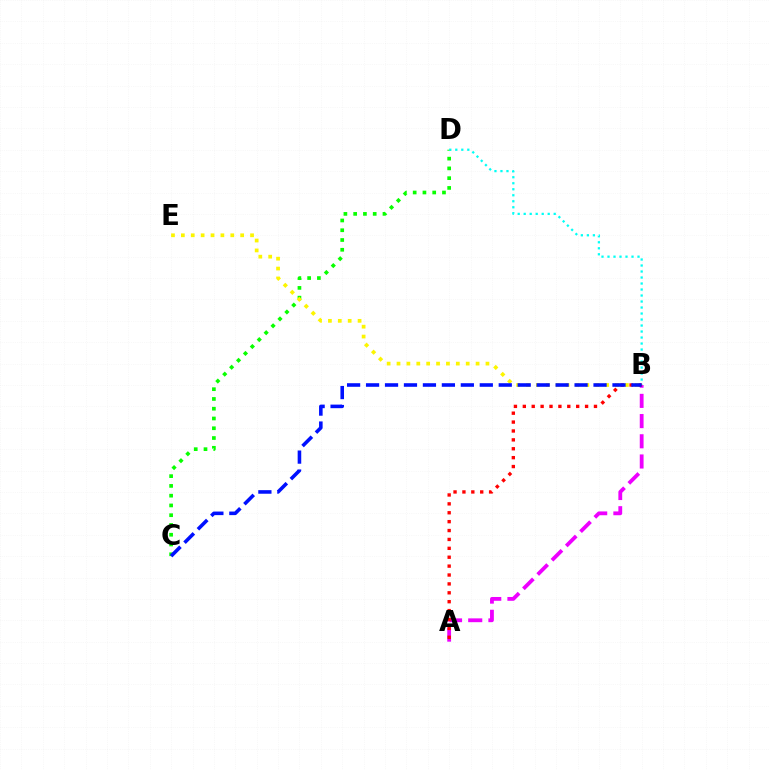{('C', 'D'): [{'color': '#08ff00', 'line_style': 'dotted', 'thickness': 2.65}], ('A', 'B'): [{'color': '#ee00ff', 'line_style': 'dashed', 'thickness': 2.74}, {'color': '#ff0000', 'line_style': 'dotted', 'thickness': 2.42}], ('B', 'D'): [{'color': '#00fff6', 'line_style': 'dotted', 'thickness': 1.63}], ('B', 'E'): [{'color': '#fcf500', 'line_style': 'dotted', 'thickness': 2.69}], ('B', 'C'): [{'color': '#0010ff', 'line_style': 'dashed', 'thickness': 2.58}]}